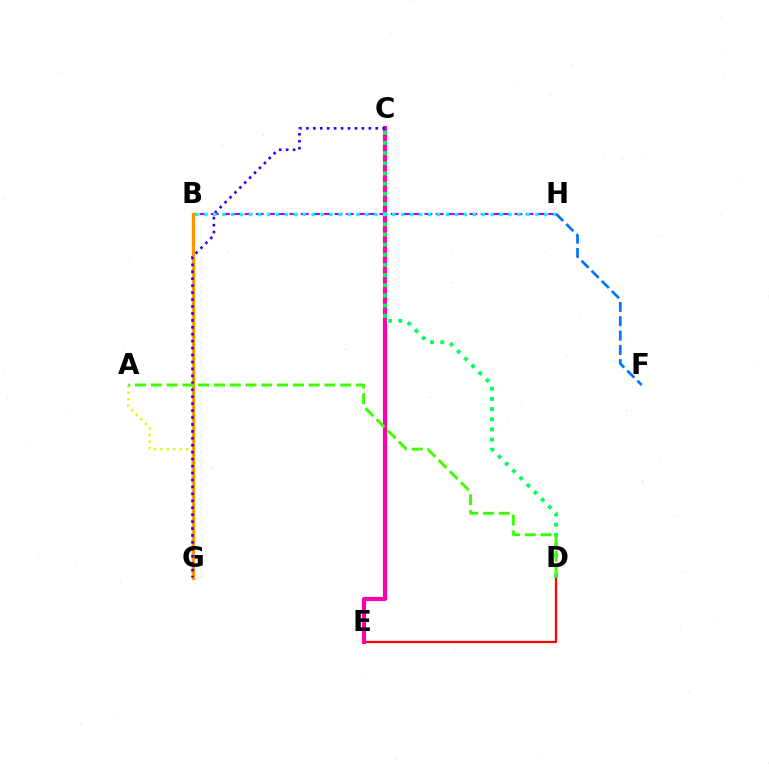{('B', 'H'): [{'color': '#b900ff', 'line_style': 'dashed', 'thickness': 1.53}, {'color': '#00fff6', 'line_style': 'dotted', 'thickness': 2.43}], ('A', 'G'): [{'color': '#d1ff00', 'line_style': 'dotted', 'thickness': 1.75}], ('D', 'E'): [{'color': '#ff0000', 'line_style': 'solid', 'thickness': 1.63}], ('C', 'E'): [{'color': '#ff00ac', 'line_style': 'solid', 'thickness': 2.99}], ('C', 'D'): [{'color': '#00ff5c', 'line_style': 'dotted', 'thickness': 2.76}], ('B', 'G'): [{'color': '#ff9400', 'line_style': 'solid', 'thickness': 2.36}], ('C', 'G'): [{'color': '#2500ff', 'line_style': 'dotted', 'thickness': 1.89}], ('A', 'D'): [{'color': '#3dff00', 'line_style': 'dashed', 'thickness': 2.14}], ('F', 'H'): [{'color': '#0074ff', 'line_style': 'dashed', 'thickness': 1.95}]}